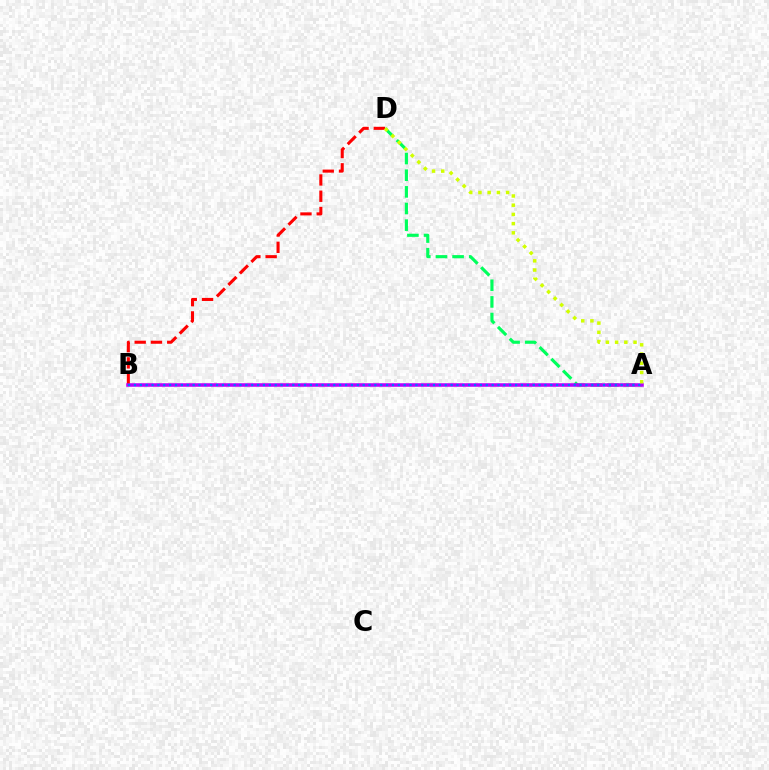{('A', 'D'): [{'color': '#00ff5c', 'line_style': 'dashed', 'thickness': 2.26}, {'color': '#d1ff00', 'line_style': 'dotted', 'thickness': 2.5}], ('B', 'D'): [{'color': '#ff0000', 'line_style': 'dashed', 'thickness': 2.21}], ('A', 'B'): [{'color': '#b900ff', 'line_style': 'solid', 'thickness': 2.53}, {'color': '#0074ff', 'line_style': 'dotted', 'thickness': 1.59}]}